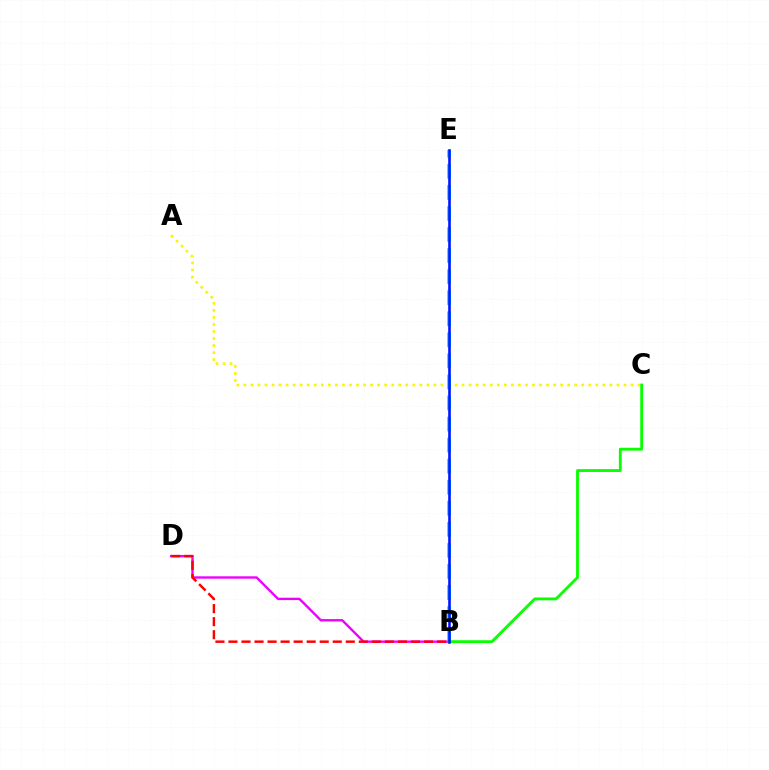{('A', 'C'): [{'color': '#fcf500', 'line_style': 'dotted', 'thickness': 1.91}], ('B', 'E'): [{'color': '#00fff6', 'line_style': 'dashed', 'thickness': 2.86}, {'color': '#0010ff', 'line_style': 'solid', 'thickness': 1.86}], ('B', 'D'): [{'color': '#ee00ff', 'line_style': 'solid', 'thickness': 1.71}, {'color': '#ff0000', 'line_style': 'dashed', 'thickness': 1.77}], ('B', 'C'): [{'color': '#08ff00', 'line_style': 'solid', 'thickness': 2.04}]}